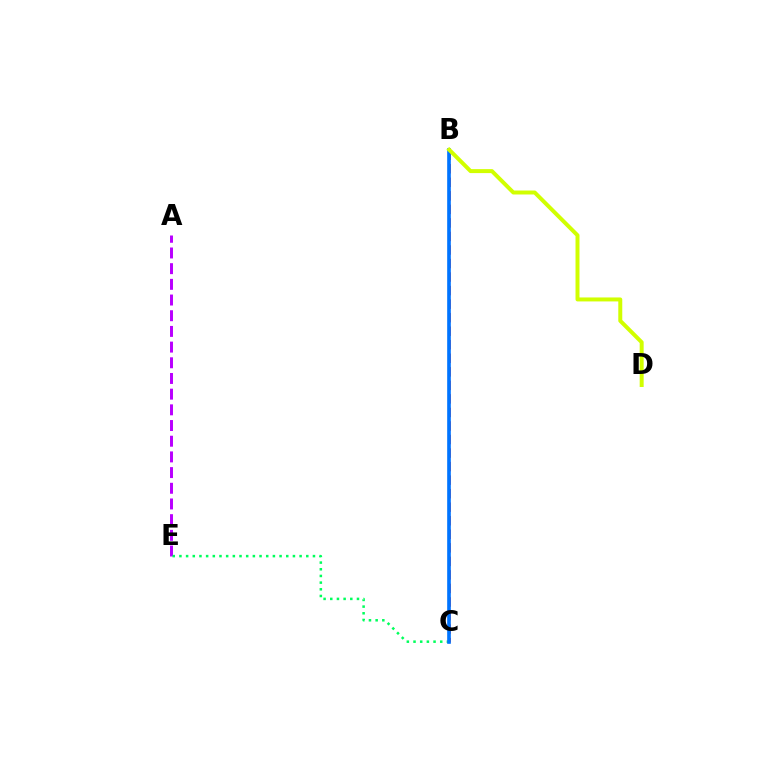{('A', 'E'): [{'color': '#b900ff', 'line_style': 'dashed', 'thickness': 2.13}], ('B', 'C'): [{'color': '#ff0000', 'line_style': 'dashed', 'thickness': 1.84}, {'color': '#0074ff', 'line_style': 'solid', 'thickness': 2.63}], ('C', 'E'): [{'color': '#00ff5c', 'line_style': 'dotted', 'thickness': 1.81}], ('B', 'D'): [{'color': '#d1ff00', 'line_style': 'solid', 'thickness': 2.86}]}